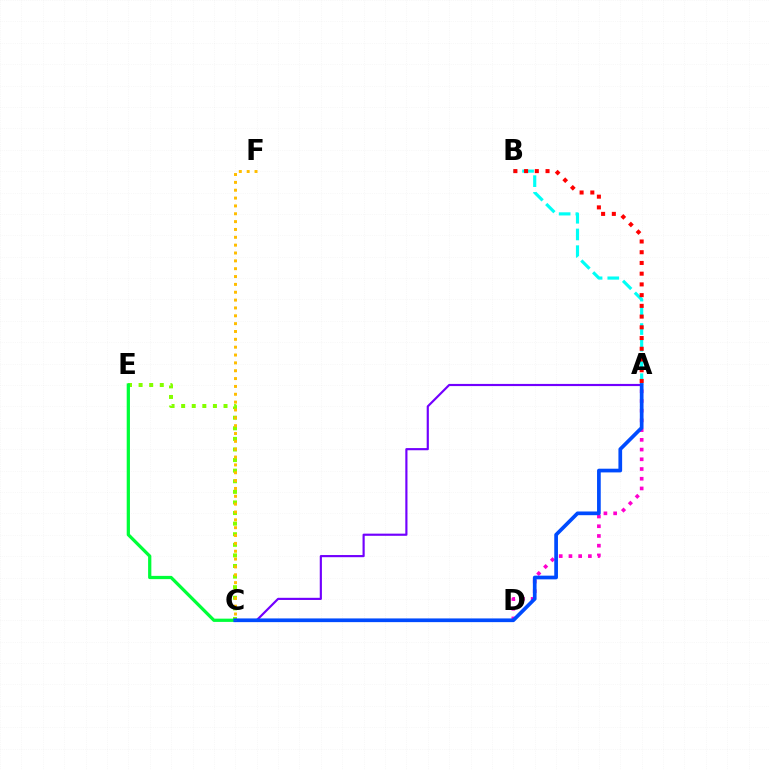{('A', 'B'): [{'color': '#00fff6', 'line_style': 'dashed', 'thickness': 2.27}, {'color': '#ff0000', 'line_style': 'dotted', 'thickness': 2.91}], ('A', 'D'): [{'color': '#ff00cf', 'line_style': 'dotted', 'thickness': 2.64}], ('A', 'C'): [{'color': '#7200ff', 'line_style': 'solid', 'thickness': 1.56}, {'color': '#004bff', 'line_style': 'solid', 'thickness': 2.67}], ('C', 'E'): [{'color': '#84ff00', 'line_style': 'dotted', 'thickness': 2.88}, {'color': '#00ff39', 'line_style': 'solid', 'thickness': 2.34}], ('C', 'F'): [{'color': '#ffbd00', 'line_style': 'dotted', 'thickness': 2.13}]}